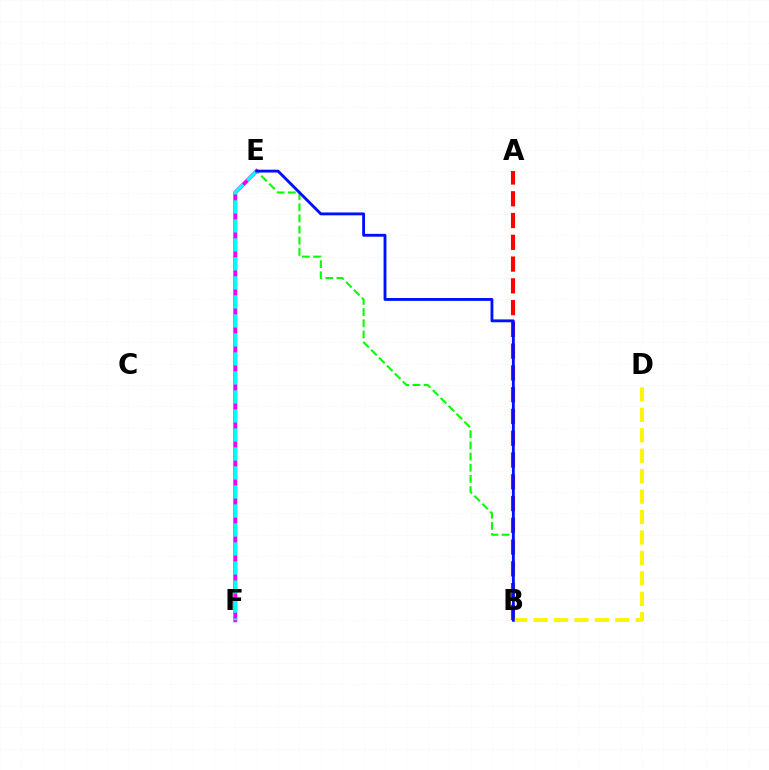{('A', 'B'): [{'color': '#ff0000', 'line_style': 'dashed', 'thickness': 2.96}], ('E', 'F'): [{'color': '#ee00ff', 'line_style': 'solid', 'thickness': 2.83}, {'color': '#00fff6', 'line_style': 'dashed', 'thickness': 2.58}], ('B', 'D'): [{'color': '#fcf500', 'line_style': 'dashed', 'thickness': 2.78}], ('B', 'E'): [{'color': '#08ff00', 'line_style': 'dashed', 'thickness': 1.52}, {'color': '#0010ff', 'line_style': 'solid', 'thickness': 2.06}]}